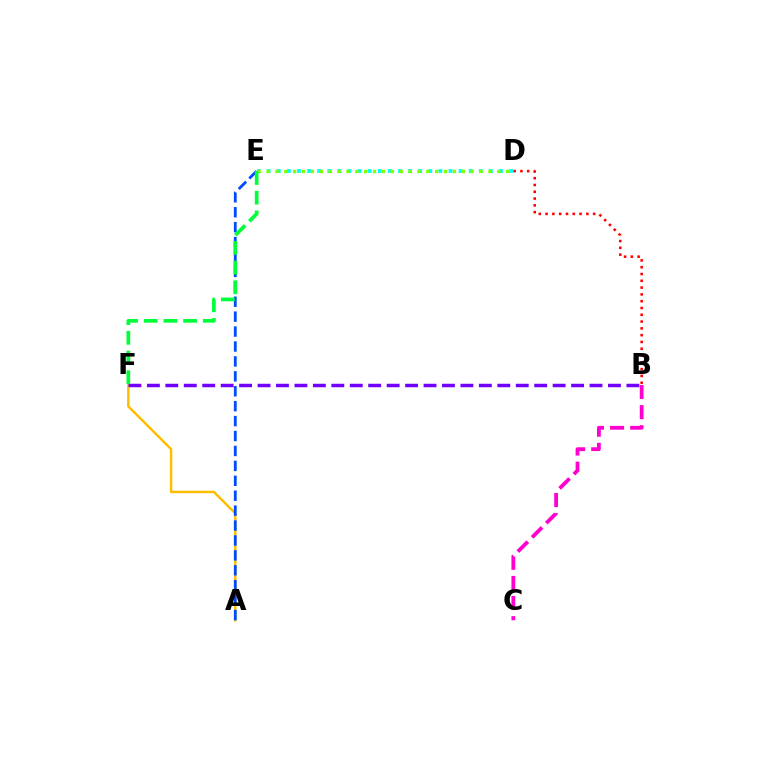{('D', 'E'): [{'color': '#00fff6', 'line_style': 'dotted', 'thickness': 2.74}, {'color': '#84ff00', 'line_style': 'dotted', 'thickness': 2.41}], ('A', 'F'): [{'color': '#ffbd00', 'line_style': 'solid', 'thickness': 1.77}], ('B', 'C'): [{'color': '#ff00cf', 'line_style': 'dashed', 'thickness': 2.73}], ('A', 'E'): [{'color': '#004bff', 'line_style': 'dashed', 'thickness': 2.03}], ('B', 'F'): [{'color': '#7200ff', 'line_style': 'dashed', 'thickness': 2.51}], ('E', 'F'): [{'color': '#00ff39', 'line_style': 'dashed', 'thickness': 2.67}], ('B', 'D'): [{'color': '#ff0000', 'line_style': 'dotted', 'thickness': 1.85}]}